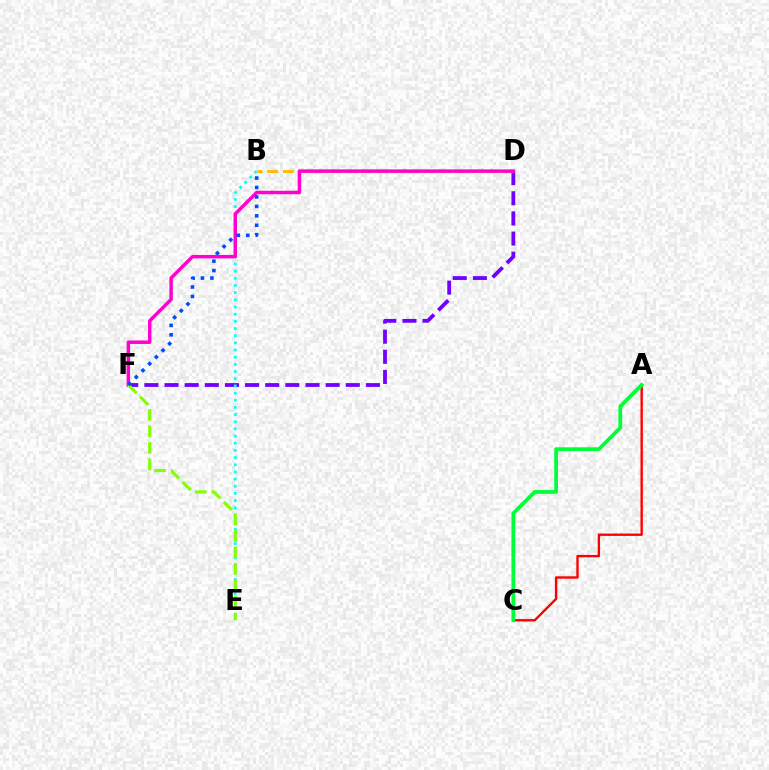{('A', 'C'): [{'color': '#ff0000', 'line_style': 'solid', 'thickness': 1.71}, {'color': '#00ff39', 'line_style': 'solid', 'thickness': 2.71}], ('D', 'F'): [{'color': '#7200ff', 'line_style': 'dashed', 'thickness': 2.74}, {'color': '#ff00cf', 'line_style': 'solid', 'thickness': 2.49}], ('B', 'D'): [{'color': '#ffbd00', 'line_style': 'dashed', 'thickness': 2.13}], ('B', 'E'): [{'color': '#00fff6', 'line_style': 'dotted', 'thickness': 1.95}], ('E', 'F'): [{'color': '#84ff00', 'line_style': 'dashed', 'thickness': 2.24}], ('B', 'F'): [{'color': '#004bff', 'line_style': 'dotted', 'thickness': 2.57}]}